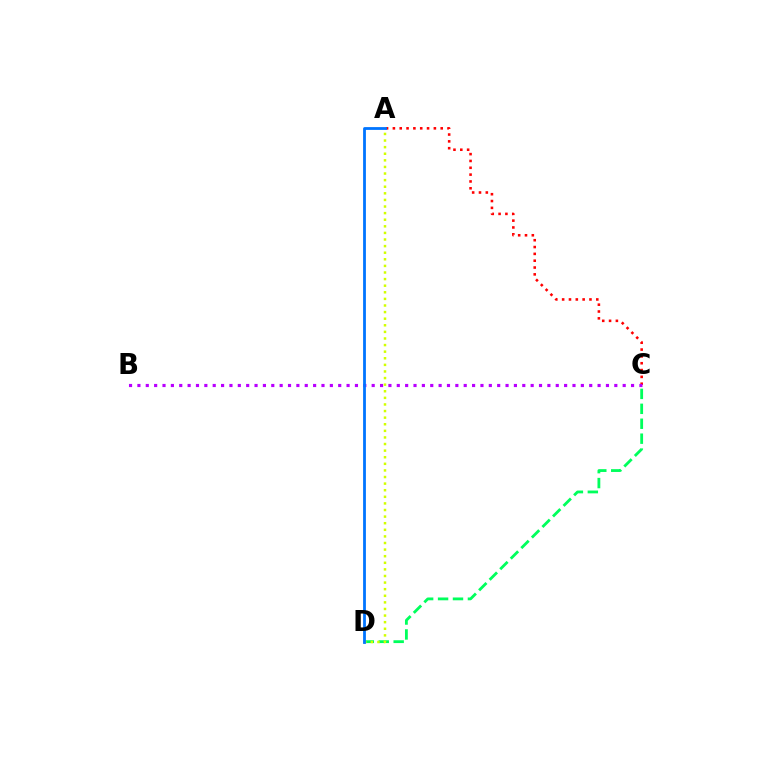{('C', 'D'): [{'color': '#00ff5c', 'line_style': 'dashed', 'thickness': 2.03}], ('A', 'C'): [{'color': '#ff0000', 'line_style': 'dotted', 'thickness': 1.86}], ('B', 'C'): [{'color': '#b900ff', 'line_style': 'dotted', 'thickness': 2.27}], ('A', 'D'): [{'color': '#d1ff00', 'line_style': 'dotted', 'thickness': 1.79}, {'color': '#0074ff', 'line_style': 'solid', 'thickness': 2.01}]}